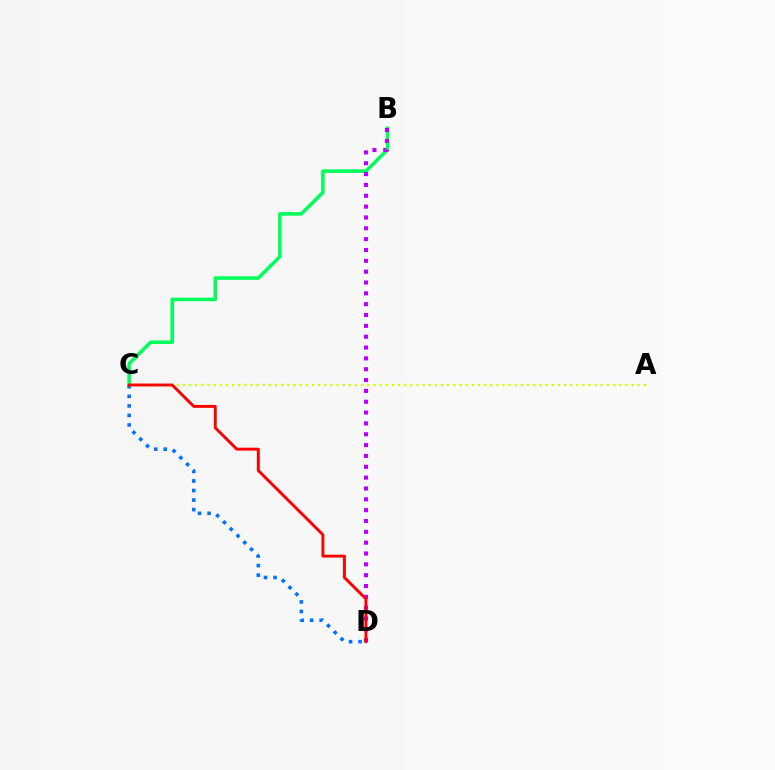{('B', 'C'): [{'color': '#00ff5c', 'line_style': 'solid', 'thickness': 2.56}], ('C', 'D'): [{'color': '#0074ff', 'line_style': 'dotted', 'thickness': 2.59}, {'color': '#ff0000', 'line_style': 'solid', 'thickness': 2.09}], ('A', 'C'): [{'color': '#d1ff00', 'line_style': 'dotted', 'thickness': 1.67}], ('B', 'D'): [{'color': '#b900ff', 'line_style': 'dotted', 'thickness': 2.95}]}